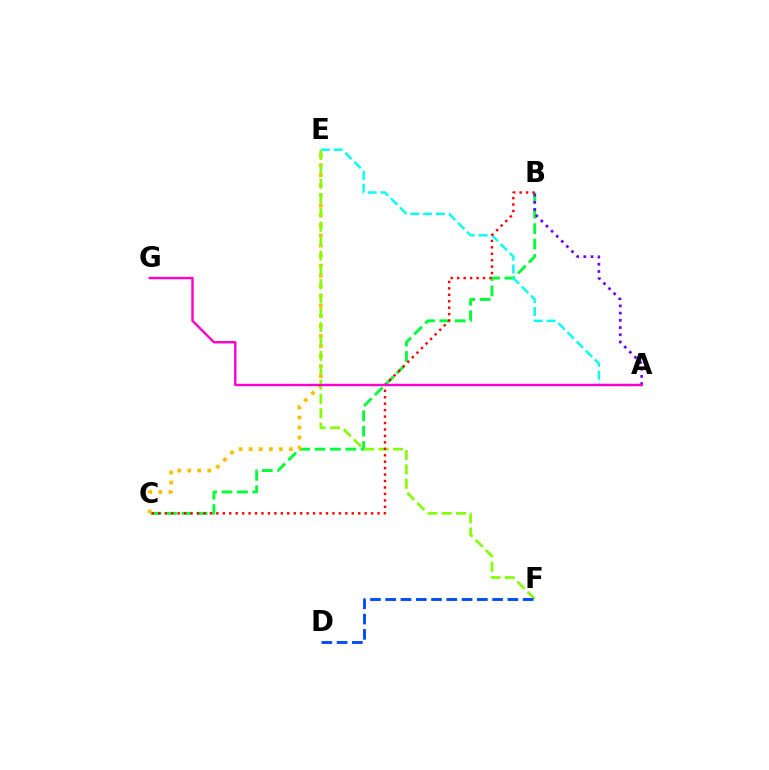{('B', 'C'): [{'color': '#00ff39', 'line_style': 'dashed', 'thickness': 2.09}, {'color': '#ff0000', 'line_style': 'dotted', 'thickness': 1.75}], ('C', 'E'): [{'color': '#ffbd00', 'line_style': 'dotted', 'thickness': 2.73}], ('A', 'E'): [{'color': '#00fff6', 'line_style': 'dashed', 'thickness': 1.75}], ('E', 'F'): [{'color': '#84ff00', 'line_style': 'dashed', 'thickness': 1.95}], ('D', 'F'): [{'color': '#004bff', 'line_style': 'dashed', 'thickness': 2.07}], ('A', 'B'): [{'color': '#7200ff', 'line_style': 'dotted', 'thickness': 1.96}], ('A', 'G'): [{'color': '#ff00cf', 'line_style': 'solid', 'thickness': 1.73}]}